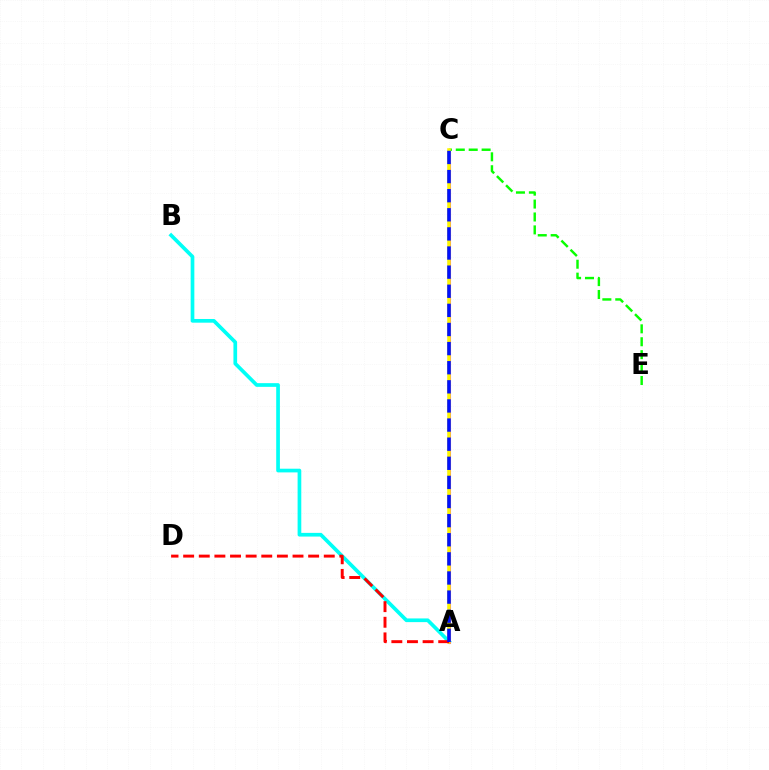{('A', 'B'): [{'color': '#00fff6', 'line_style': 'solid', 'thickness': 2.65}], ('A', 'C'): [{'color': '#ee00ff', 'line_style': 'solid', 'thickness': 2.19}, {'color': '#fcf500', 'line_style': 'solid', 'thickness': 2.56}, {'color': '#0010ff', 'line_style': 'dashed', 'thickness': 2.6}], ('C', 'E'): [{'color': '#08ff00', 'line_style': 'dashed', 'thickness': 1.75}], ('A', 'D'): [{'color': '#ff0000', 'line_style': 'dashed', 'thickness': 2.12}]}